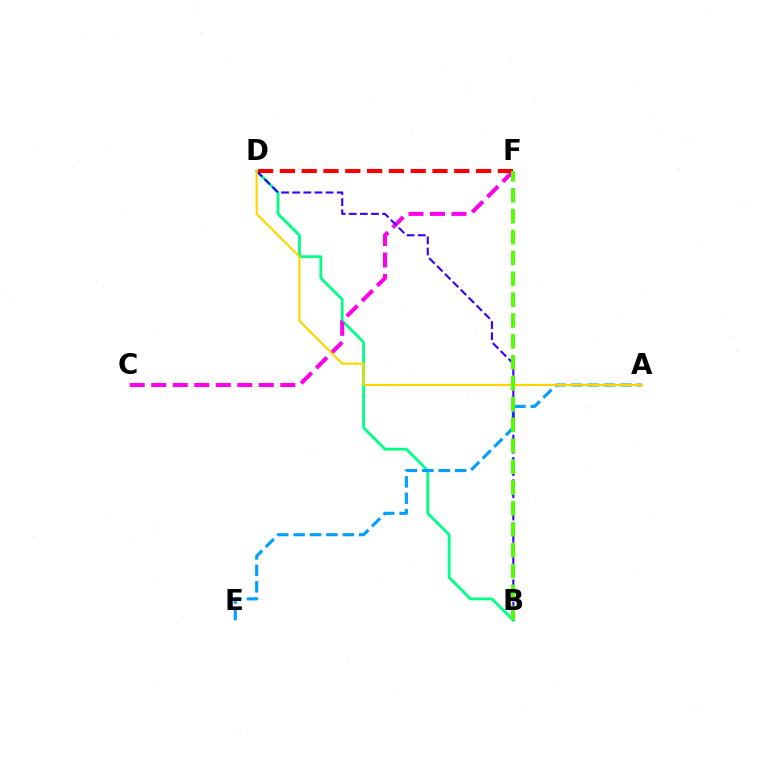{('B', 'D'): [{'color': '#00ff86', 'line_style': 'solid', 'thickness': 2.03}, {'color': '#3700ff', 'line_style': 'dashed', 'thickness': 1.51}], ('C', 'F'): [{'color': '#ff00ed', 'line_style': 'dashed', 'thickness': 2.92}], ('D', 'F'): [{'color': '#ff0000', 'line_style': 'dashed', 'thickness': 2.96}], ('A', 'E'): [{'color': '#009eff', 'line_style': 'dashed', 'thickness': 2.23}], ('A', 'D'): [{'color': '#ffd500', 'line_style': 'solid', 'thickness': 1.55}], ('B', 'F'): [{'color': '#4fff00', 'line_style': 'dashed', 'thickness': 2.84}]}